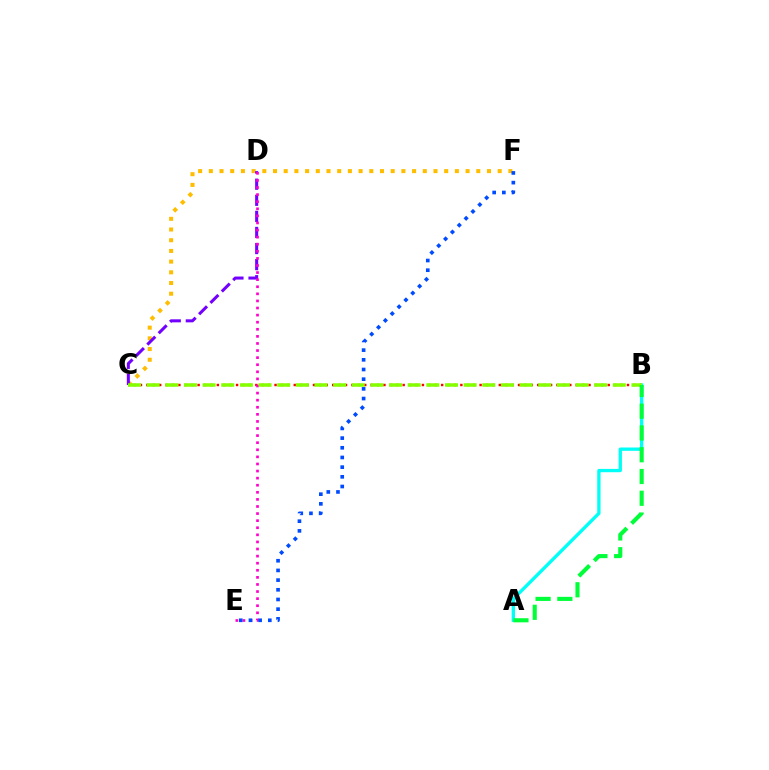{('A', 'B'): [{'color': '#00fff6', 'line_style': 'solid', 'thickness': 2.38}, {'color': '#00ff39', 'line_style': 'dashed', 'thickness': 2.96}], ('C', 'F'): [{'color': '#ffbd00', 'line_style': 'dotted', 'thickness': 2.91}], ('C', 'D'): [{'color': '#7200ff', 'line_style': 'dashed', 'thickness': 2.18}], ('B', 'C'): [{'color': '#ff0000', 'line_style': 'dotted', 'thickness': 1.74}, {'color': '#84ff00', 'line_style': 'dashed', 'thickness': 2.53}], ('D', 'E'): [{'color': '#ff00cf', 'line_style': 'dotted', 'thickness': 1.93}], ('E', 'F'): [{'color': '#004bff', 'line_style': 'dotted', 'thickness': 2.63}]}